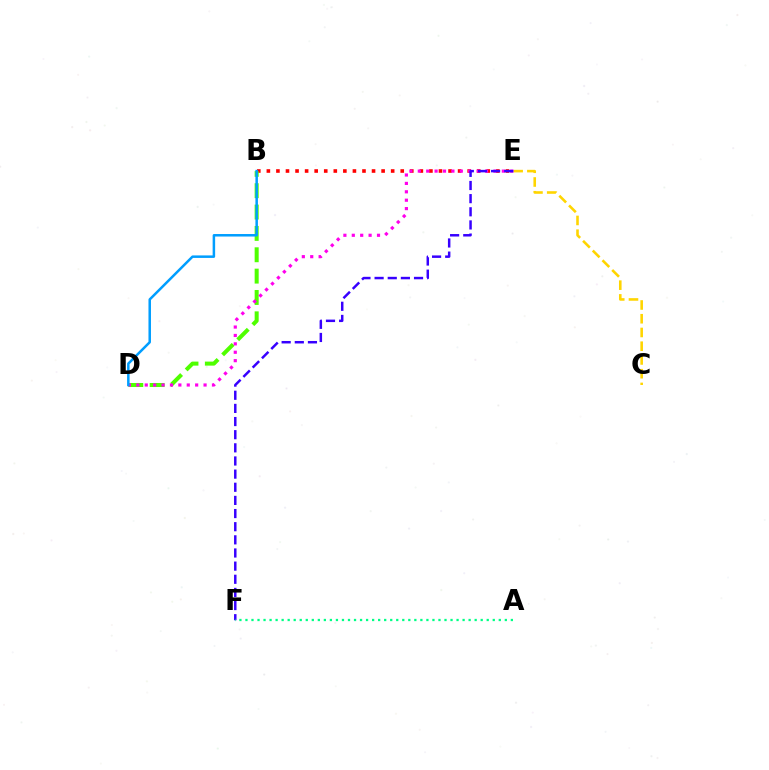{('B', 'E'): [{'color': '#ff0000', 'line_style': 'dotted', 'thickness': 2.6}], ('B', 'D'): [{'color': '#4fff00', 'line_style': 'dashed', 'thickness': 2.9}, {'color': '#009eff', 'line_style': 'solid', 'thickness': 1.8}], ('C', 'E'): [{'color': '#ffd500', 'line_style': 'dashed', 'thickness': 1.87}], ('D', 'E'): [{'color': '#ff00ed', 'line_style': 'dotted', 'thickness': 2.28}], ('E', 'F'): [{'color': '#3700ff', 'line_style': 'dashed', 'thickness': 1.79}], ('A', 'F'): [{'color': '#00ff86', 'line_style': 'dotted', 'thickness': 1.64}]}